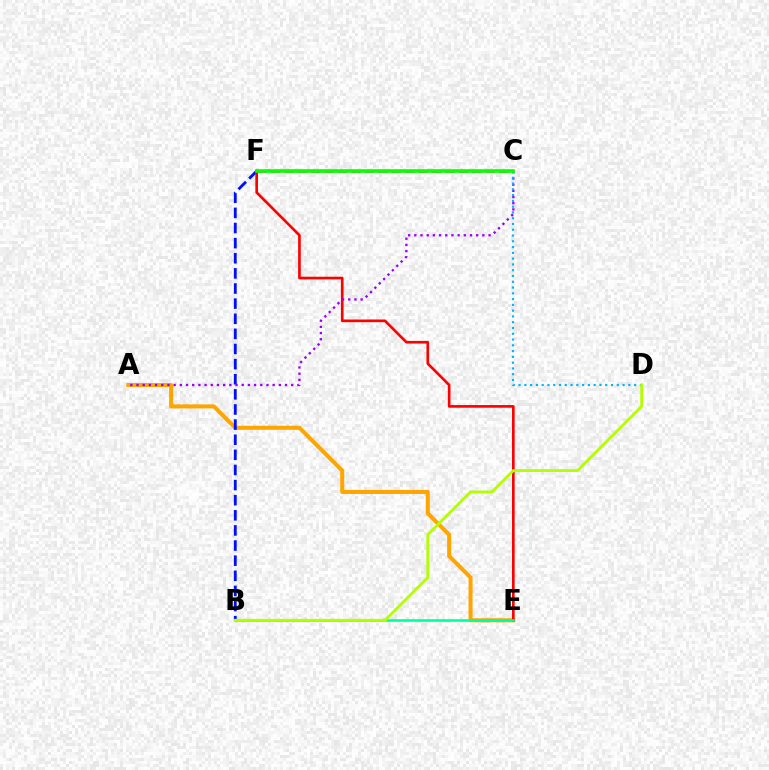{('C', 'F'): [{'color': '#ff00bd', 'line_style': 'dashed', 'thickness': 1.82}, {'color': '#08ff00', 'line_style': 'solid', 'thickness': 2.6}], ('A', 'E'): [{'color': '#ffa500', 'line_style': 'solid', 'thickness': 2.9}], ('B', 'F'): [{'color': '#0010ff', 'line_style': 'dashed', 'thickness': 2.05}], ('E', 'F'): [{'color': '#ff0000', 'line_style': 'solid', 'thickness': 1.91}], ('A', 'C'): [{'color': '#9b00ff', 'line_style': 'dotted', 'thickness': 1.68}], ('B', 'E'): [{'color': '#00ff9d', 'line_style': 'solid', 'thickness': 1.85}], ('C', 'D'): [{'color': '#00b5ff', 'line_style': 'dotted', 'thickness': 1.57}], ('B', 'D'): [{'color': '#b3ff00', 'line_style': 'solid', 'thickness': 2.04}]}